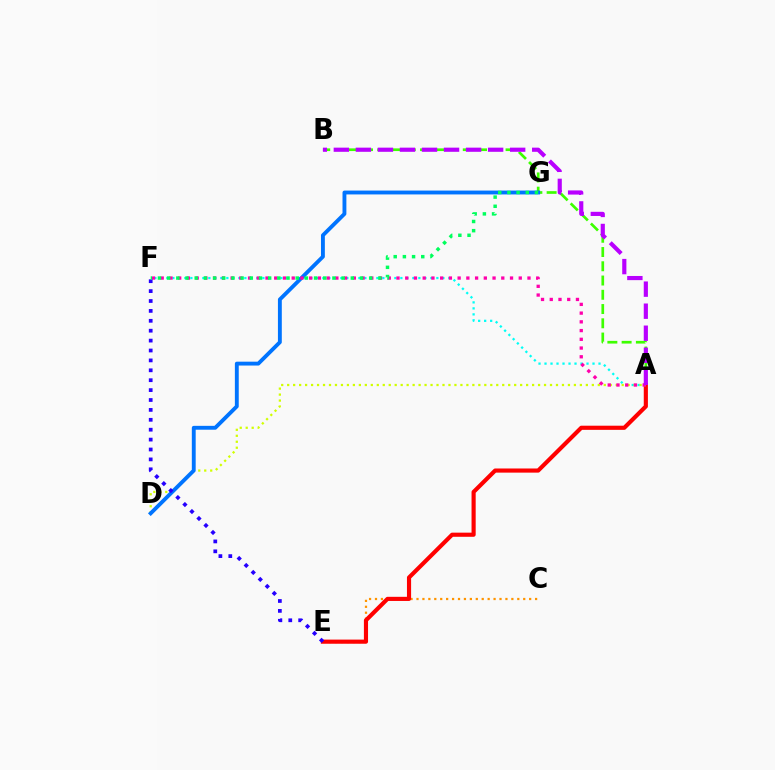{('A', 'B'): [{'color': '#3dff00', 'line_style': 'dashed', 'thickness': 1.94}, {'color': '#b900ff', 'line_style': 'dashed', 'thickness': 2.99}], ('C', 'E'): [{'color': '#ff9400', 'line_style': 'dotted', 'thickness': 1.61}], ('A', 'E'): [{'color': '#ff0000', 'line_style': 'solid', 'thickness': 2.98}], ('A', 'F'): [{'color': '#00fff6', 'line_style': 'dotted', 'thickness': 1.63}, {'color': '#ff00ac', 'line_style': 'dotted', 'thickness': 2.37}], ('A', 'D'): [{'color': '#d1ff00', 'line_style': 'dotted', 'thickness': 1.62}], ('D', 'G'): [{'color': '#0074ff', 'line_style': 'solid', 'thickness': 2.78}], ('E', 'F'): [{'color': '#2500ff', 'line_style': 'dotted', 'thickness': 2.69}], ('F', 'G'): [{'color': '#00ff5c', 'line_style': 'dotted', 'thickness': 2.5}]}